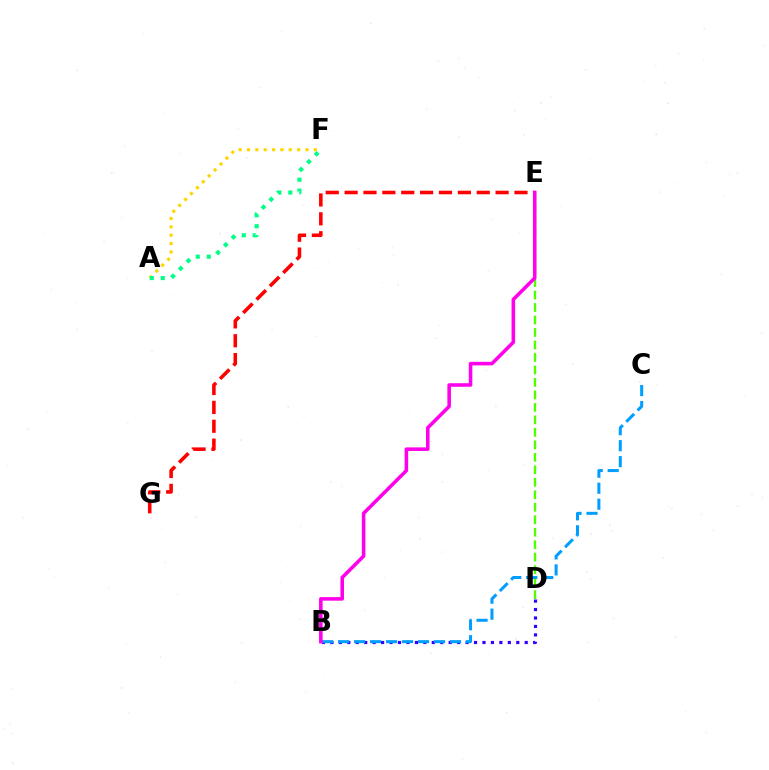{('A', 'F'): [{'color': '#ffd500', 'line_style': 'dotted', 'thickness': 2.27}, {'color': '#00ff86', 'line_style': 'dotted', 'thickness': 2.98}], ('E', 'G'): [{'color': '#ff0000', 'line_style': 'dashed', 'thickness': 2.56}], ('B', 'D'): [{'color': '#3700ff', 'line_style': 'dotted', 'thickness': 2.3}], ('D', 'E'): [{'color': '#4fff00', 'line_style': 'dashed', 'thickness': 1.7}], ('B', 'C'): [{'color': '#009eff', 'line_style': 'dashed', 'thickness': 2.17}], ('B', 'E'): [{'color': '#ff00ed', 'line_style': 'solid', 'thickness': 2.57}]}